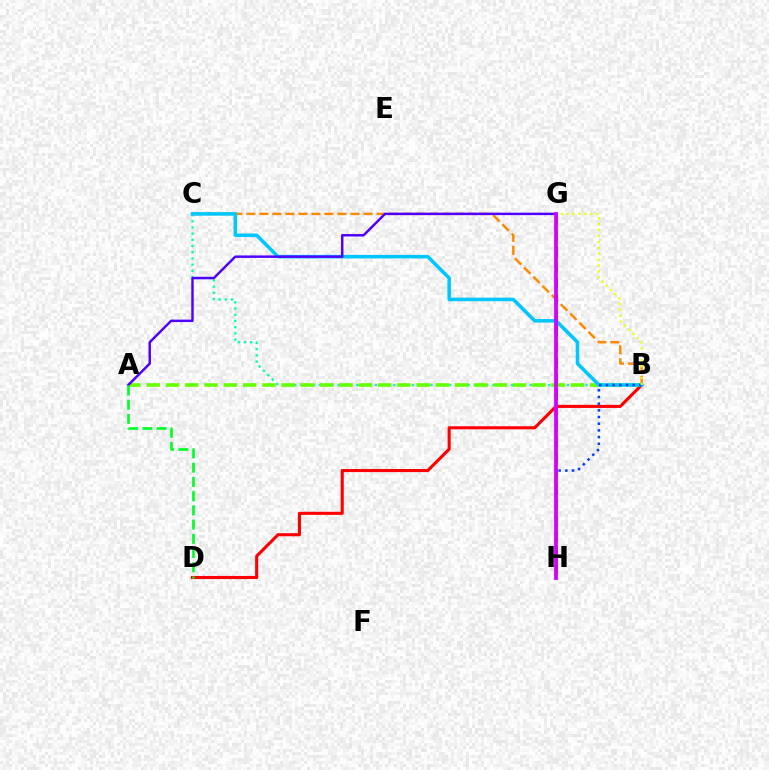{('G', 'H'): [{'color': '#ff00a0', 'line_style': 'dashed', 'thickness': 2.15}, {'color': '#d600ff', 'line_style': 'solid', 'thickness': 2.71}], ('B', 'C'): [{'color': '#00ffaf', 'line_style': 'dotted', 'thickness': 1.68}, {'color': '#ff8800', 'line_style': 'dashed', 'thickness': 1.77}, {'color': '#00c7ff', 'line_style': 'solid', 'thickness': 2.55}], ('A', 'B'): [{'color': '#66ff00', 'line_style': 'dashed', 'thickness': 2.62}], ('B', 'D'): [{'color': '#ff0000', 'line_style': 'solid', 'thickness': 2.23}], ('A', 'G'): [{'color': '#4f00ff', 'line_style': 'solid', 'thickness': 1.77}], ('A', 'D'): [{'color': '#00ff27', 'line_style': 'dashed', 'thickness': 1.93}], ('B', 'H'): [{'color': '#003fff', 'line_style': 'dotted', 'thickness': 1.82}], ('B', 'G'): [{'color': '#eeff00', 'line_style': 'dotted', 'thickness': 1.61}]}